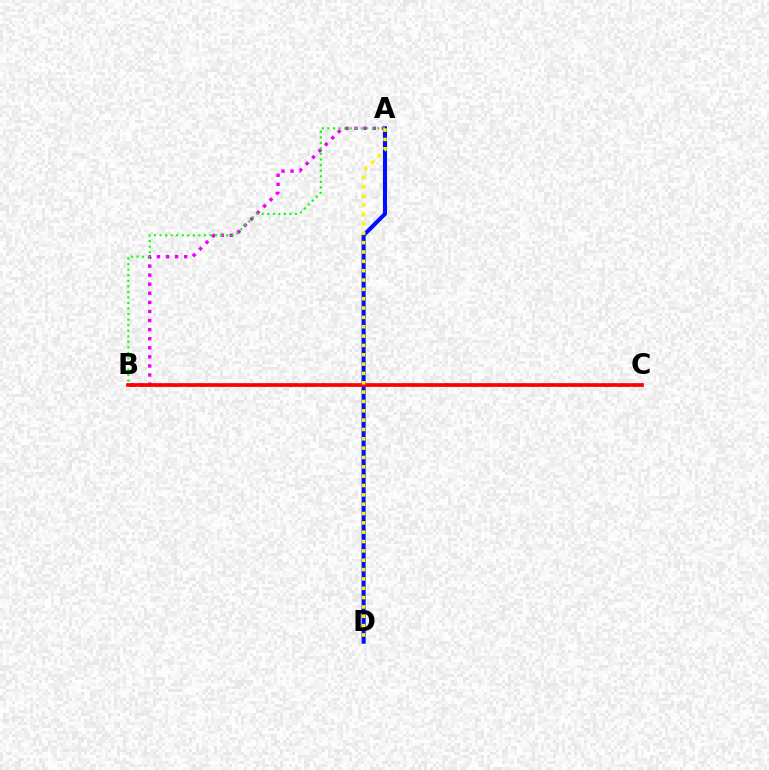{('B', 'C'): [{'color': '#00fff6', 'line_style': 'dashed', 'thickness': 2.02}, {'color': '#ff0000', 'line_style': 'solid', 'thickness': 2.66}], ('A', 'D'): [{'color': '#0010ff', 'line_style': 'solid', 'thickness': 2.93}, {'color': '#fcf500', 'line_style': 'dotted', 'thickness': 2.54}], ('A', 'B'): [{'color': '#ee00ff', 'line_style': 'dotted', 'thickness': 2.47}, {'color': '#08ff00', 'line_style': 'dotted', 'thickness': 1.51}]}